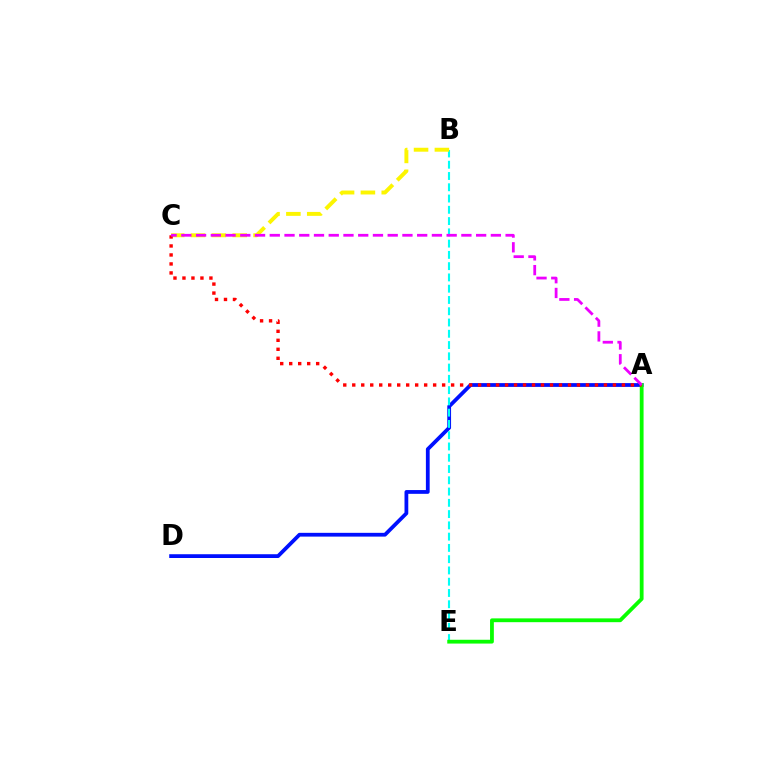{('A', 'D'): [{'color': '#0010ff', 'line_style': 'solid', 'thickness': 2.72}], ('B', 'E'): [{'color': '#00fff6', 'line_style': 'dashed', 'thickness': 1.53}], ('A', 'E'): [{'color': '#08ff00', 'line_style': 'solid', 'thickness': 2.74}], ('B', 'C'): [{'color': '#fcf500', 'line_style': 'dashed', 'thickness': 2.83}], ('A', 'C'): [{'color': '#ff0000', 'line_style': 'dotted', 'thickness': 2.44}, {'color': '#ee00ff', 'line_style': 'dashed', 'thickness': 2.0}]}